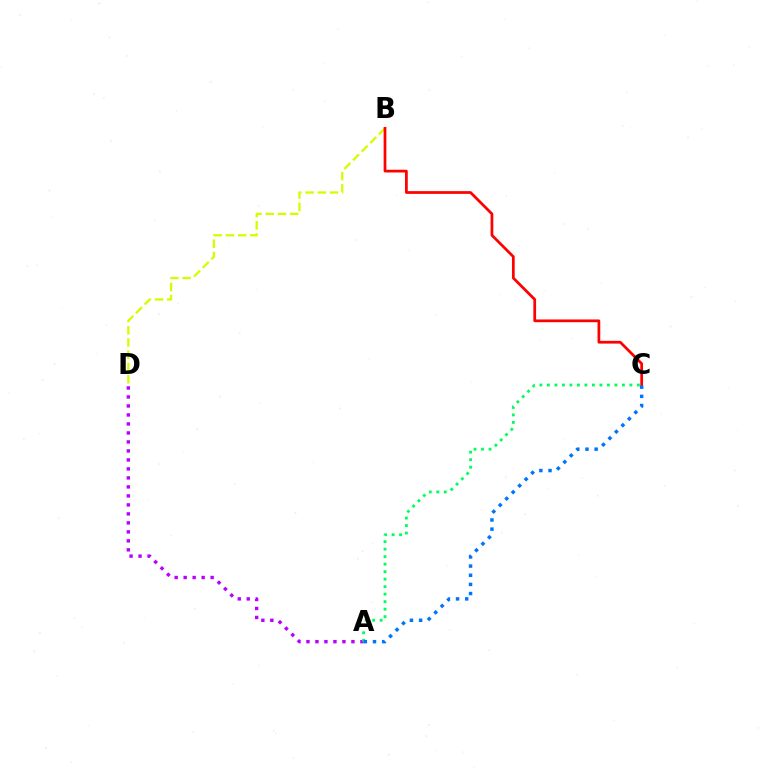{('A', 'D'): [{'color': '#b900ff', 'line_style': 'dotted', 'thickness': 2.44}], ('B', 'D'): [{'color': '#d1ff00', 'line_style': 'dashed', 'thickness': 1.66}], ('B', 'C'): [{'color': '#ff0000', 'line_style': 'solid', 'thickness': 1.97}], ('A', 'C'): [{'color': '#00ff5c', 'line_style': 'dotted', 'thickness': 2.04}, {'color': '#0074ff', 'line_style': 'dotted', 'thickness': 2.49}]}